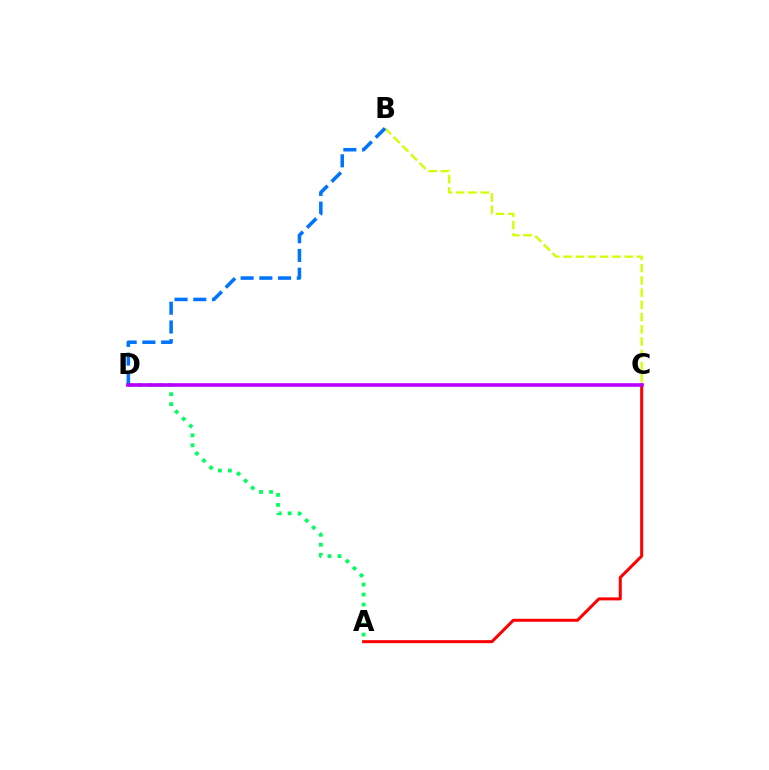{('A', 'D'): [{'color': '#00ff5c', 'line_style': 'dotted', 'thickness': 2.72}], ('B', 'C'): [{'color': '#d1ff00', 'line_style': 'dashed', 'thickness': 1.66}], ('B', 'D'): [{'color': '#0074ff', 'line_style': 'dashed', 'thickness': 2.54}], ('A', 'C'): [{'color': '#ff0000', 'line_style': 'solid', 'thickness': 2.17}], ('C', 'D'): [{'color': '#b900ff', 'line_style': 'solid', 'thickness': 2.62}]}